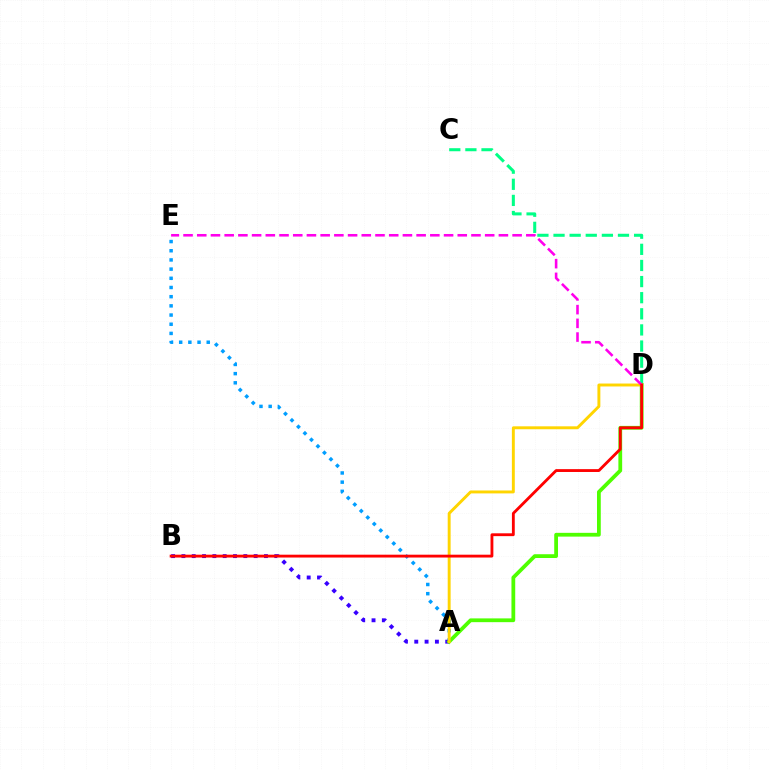{('A', 'E'): [{'color': '#009eff', 'line_style': 'dotted', 'thickness': 2.5}], ('A', 'B'): [{'color': '#3700ff', 'line_style': 'dotted', 'thickness': 2.8}], ('C', 'D'): [{'color': '#00ff86', 'line_style': 'dashed', 'thickness': 2.19}], ('A', 'D'): [{'color': '#4fff00', 'line_style': 'solid', 'thickness': 2.72}, {'color': '#ffd500', 'line_style': 'solid', 'thickness': 2.11}], ('D', 'E'): [{'color': '#ff00ed', 'line_style': 'dashed', 'thickness': 1.86}], ('B', 'D'): [{'color': '#ff0000', 'line_style': 'solid', 'thickness': 2.04}]}